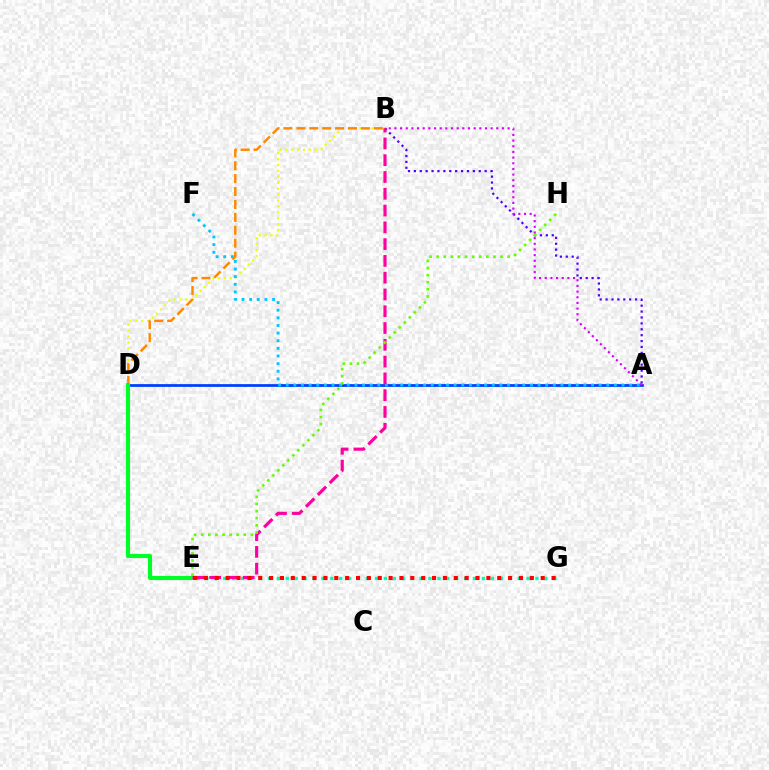{('B', 'D'): [{'color': '#eeff00', 'line_style': 'dotted', 'thickness': 1.61}, {'color': '#ff8800', 'line_style': 'dashed', 'thickness': 1.75}], ('A', 'D'): [{'color': '#003fff', 'line_style': 'solid', 'thickness': 1.98}], ('A', 'F'): [{'color': '#00c7ff', 'line_style': 'dotted', 'thickness': 2.07}], ('A', 'B'): [{'color': '#4f00ff', 'line_style': 'dotted', 'thickness': 1.6}, {'color': '#d600ff', 'line_style': 'dotted', 'thickness': 1.54}], ('D', 'E'): [{'color': '#00ff27', 'line_style': 'solid', 'thickness': 2.96}], ('E', 'G'): [{'color': '#00ffaf', 'line_style': 'dotted', 'thickness': 2.42}, {'color': '#ff0000', 'line_style': 'dotted', 'thickness': 2.95}], ('B', 'E'): [{'color': '#ff00a0', 'line_style': 'dashed', 'thickness': 2.28}], ('E', 'H'): [{'color': '#66ff00', 'line_style': 'dotted', 'thickness': 1.93}]}